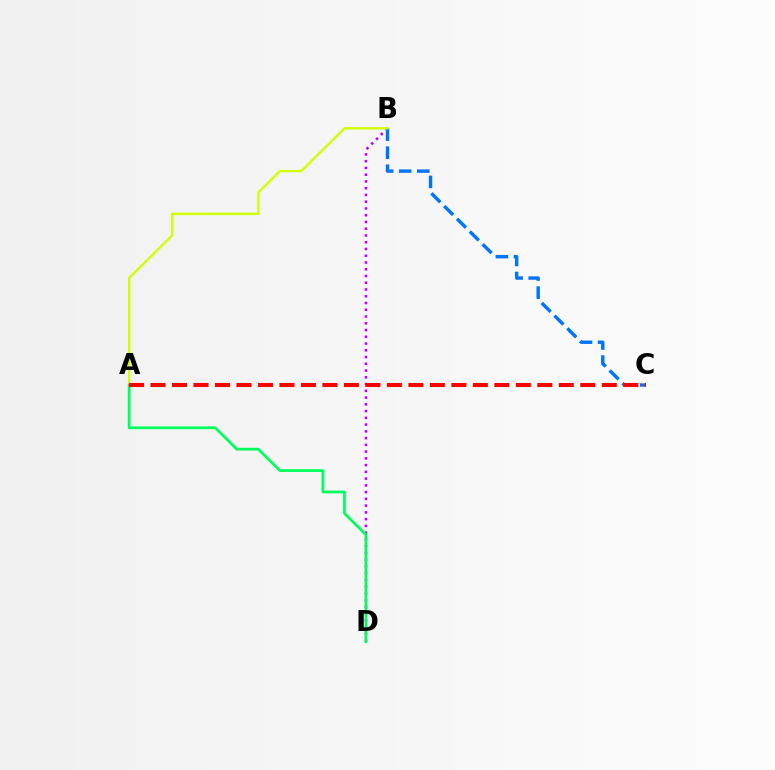{('B', 'D'): [{'color': '#b900ff', 'line_style': 'dotted', 'thickness': 1.84}], ('B', 'C'): [{'color': '#0074ff', 'line_style': 'dashed', 'thickness': 2.45}], ('A', 'B'): [{'color': '#d1ff00', 'line_style': 'solid', 'thickness': 1.7}], ('A', 'D'): [{'color': '#00ff5c', 'line_style': 'solid', 'thickness': 1.99}], ('A', 'C'): [{'color': '#ff0000', 'line_style': 'dashed', 'thickness': 2.92}]}